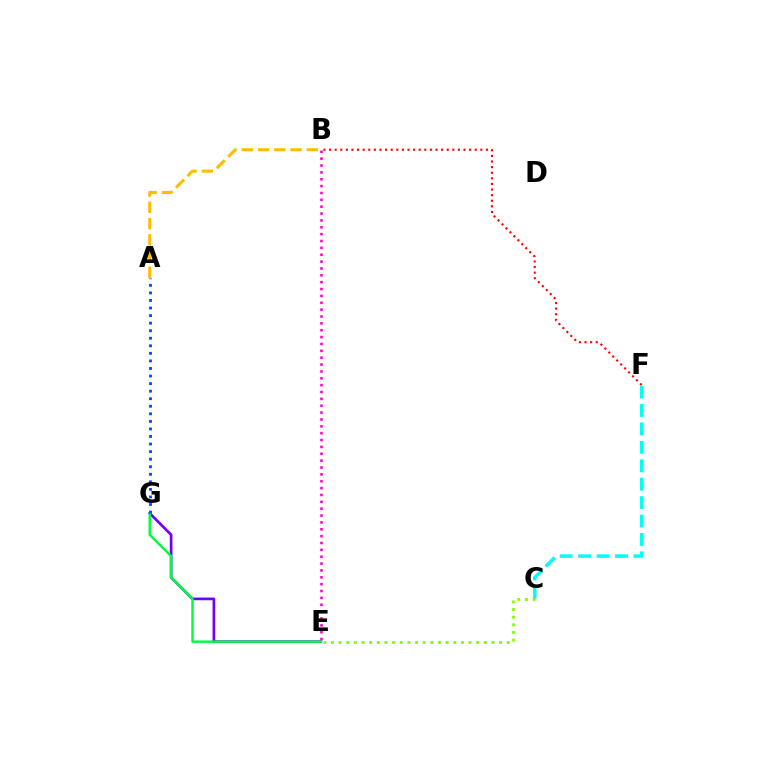{('A', 'B'): [{'color': '#ffbd00', 'line_style': 'dashed', 'thickness': 2.21}], ('E', 'G'): [{'color': '#7200ff', 'line_style': 'solid', 'thickness': 1.94}, {'color': '#00ff39', 'line_style': 'solid', 'thickness': 1.75}], ('C', 'F'): [{'color': '#00fff6', 'line_style': 'dashed', 'thickness': 2.5}], ('B', 'E'): [{'color': '#ff00cf', 'line_style': 'dotted', 'thickness': 1.86}], ('C', 'E'): [{'color': '#84ff00', 'line_style': 'dotted', 'thickness': 2.08}], ('A', 'G'): [{'color': '#004bff', 'line_style': 'dotted', 'thickness': 2.05}], ('B', 'F'): [{'color': '#ff0000', 'line_style': 'dotted', 'thickness': 1.52}]}